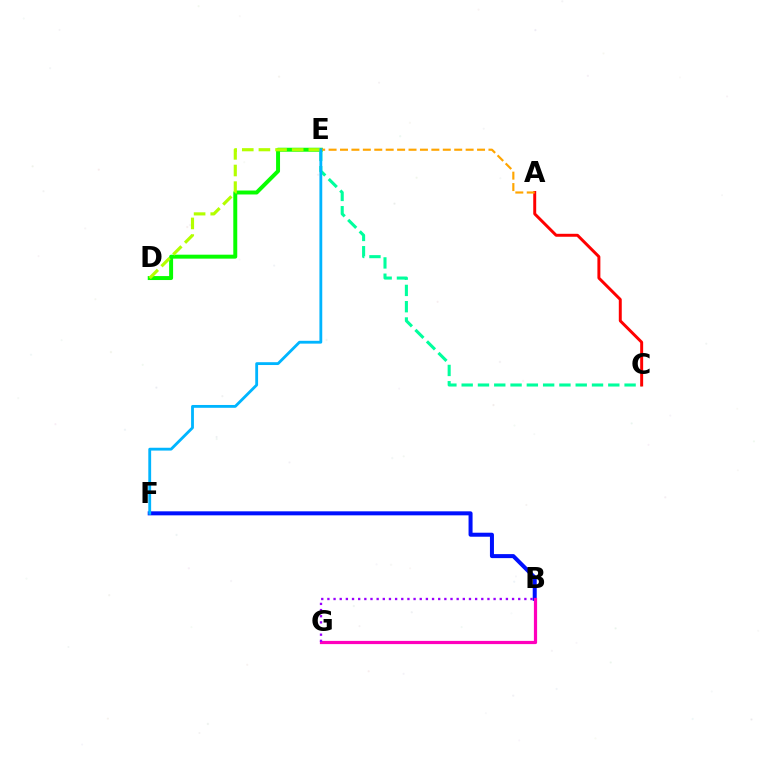{('D', 'E'): [{'color': '#08ff00', 'line_style': 'solid', 'thickness': 2.85}, {'color': '#b3ff00', 'line_style': 'dashed', 'thickness': 2.26}], ('C', 'E'): [{'color': '#00ff9d', 'line_style': 'dashed', 'thickness': 2.21}], ('A', 'C'): [{'color': '#ff0000', 'line_style': 'solid', 'thickness': 2.13}], ('B', 'F'): [{'color': '#0010ff', 'line_style': 'solid', 'thickness': 2.89}], ('A', 'E'): [{'color': '#ffa500', 'line_style': 'dashed', 'thickness': 1.55}], ('B', 'G'): [{'color': '#ff00bd', 'line_style': 'solid', 'thickness': 2.31}, {'color': '#9b00ff', 'line_style': 'dotted', 'thickness': 1.67}], ('E', 'F'): [{'color': '#00b5ff', 'line_style': 'solid', 'thickness': 2.03}]}